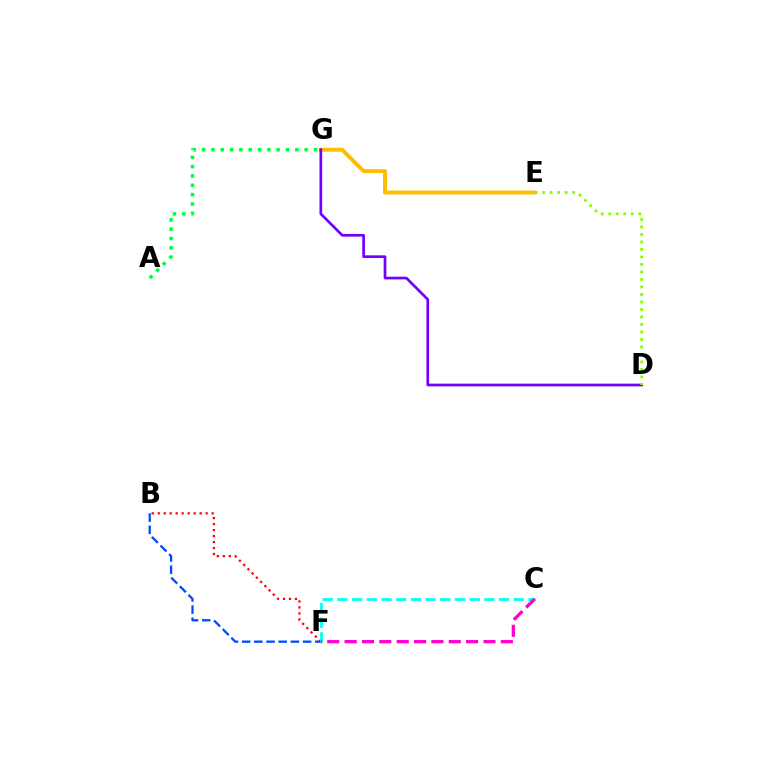{('E', 'G'): [{'color': '#ffbd00', 'line_style': 'solid', 'thickness': 2.83}], ('B', 'F'): [{'color': '#004bff', 'line_style': 'dashed', 'thickness': 1.66}, {'color': '#ff0000', 'line_style': 'dotted', 'thickness': 1.63}], ('D', 'G'): [{'color': '#7200ff', 'line_style': 'solid', 'thickness': 1.94}], ('C', 'F'): [{'color': '#00fff6', 'line_style': 'dashed', 'thickness': 2.0}, {'color': '#ff00cf', 'line_style': 'dashed', 'thickness': 2.36}], ('D', 'E'): [{'color': '#84ff00', 'line_style': 'dotted', 'thickness': 2.04}], ('A', 'G'): [{'color': '#00ff39', 'line_style': 'dotted', 'thickness': 2.53}]}